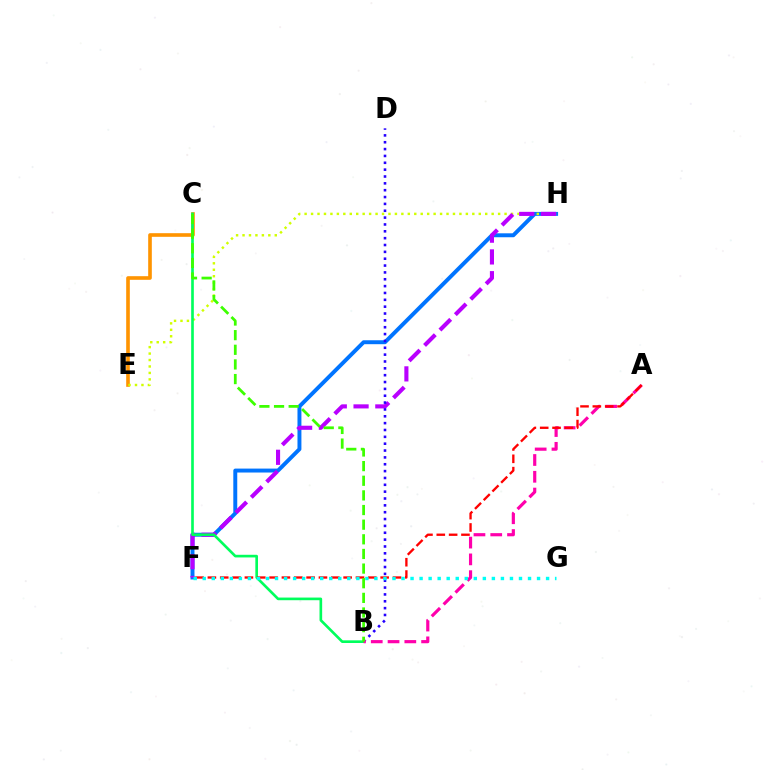{('F', 'H'): [{'color': '#0074ff', 'line_style': 'solid', 'thickness': 2.83}, {'color': '#b900ff', 'line_style': 'dashed', 'thickness': 2.96}], ('C', 'E'): [{'color': '#ff9400', 'line_style': 'solid', 'thickness': 2.62}], ('E', 'H'): [{'color': '#d1ff00', 'line_style': 'dotted', 'thickness': 1.75}], ('B', 'C'): [{'color': '#00ff5c', 'line_style': 'solid', 'thickness': 1.91}, {'color': '#3dff00', 'line_style': 'dashed', 'thickness': 1.99}], ('B', 'D'): [{'color': '#2500ff', 'line_style': 'dotted', 'thickness': 1.86}], ('A', 'B'): [{'color': '#ff00ac', 'line_style': 'dashed', 'thickness': 2.28}], ('A', 'F'): [{'color': '#ff0000', 'line_style': 'dashed', 'thickness': 1.68}], ('F', 'G'): [{'color': '#00fff6', 'line_style': 'dotted', 'thickness': 2.45}]}